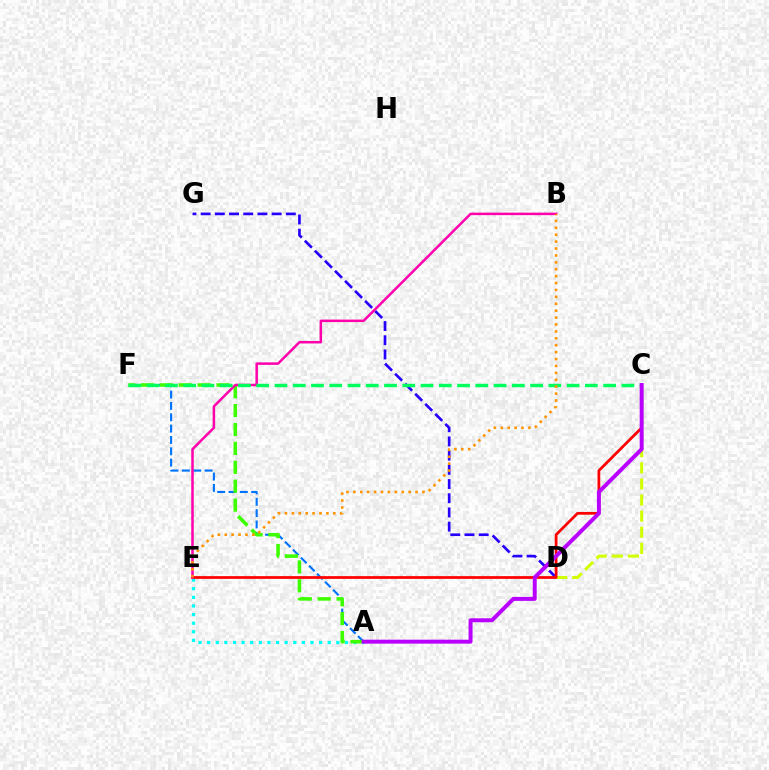{('A', 'F'): [{'color': '#0074ff', 'line_style': 'dashed', 'thickness': 1.54}, {'color': '#3dff00', 'line_style': 'dashed', 'thickness': 2.57}], ('D', 'G'): [{'color': '#2500ff', 'line_style': 'dashed', 'thickness': 1.93}], ('A', 'E'): [{'color': '#00fff6', 'line_style': 'dotted', 'thickness': 2.34}], ('C', 'D'): [{'color': '#d1ff00', 'line_style': 'dashed', 'thickness': 2.19}], ('C', 'E'): [{'color': '#ff0000', 'line_style': 'solid', 'thickness': 1.98}], ('B', 'E'): [{'color': '#ff00ac', 'line_style': 'solid', 'thickness': 1.81}, {'color': '#ff9400', 'line_style': 'dotted', 'thickness': 1.88}], ('C', 'F'): [{'color': '#00ff5c', 'line_style': 'dashed', 'thickness': 2.48}], ('A', 'C'): [{'color': '#b900ff', 'line_style': 'solid', 'thickness': 2.86}]}